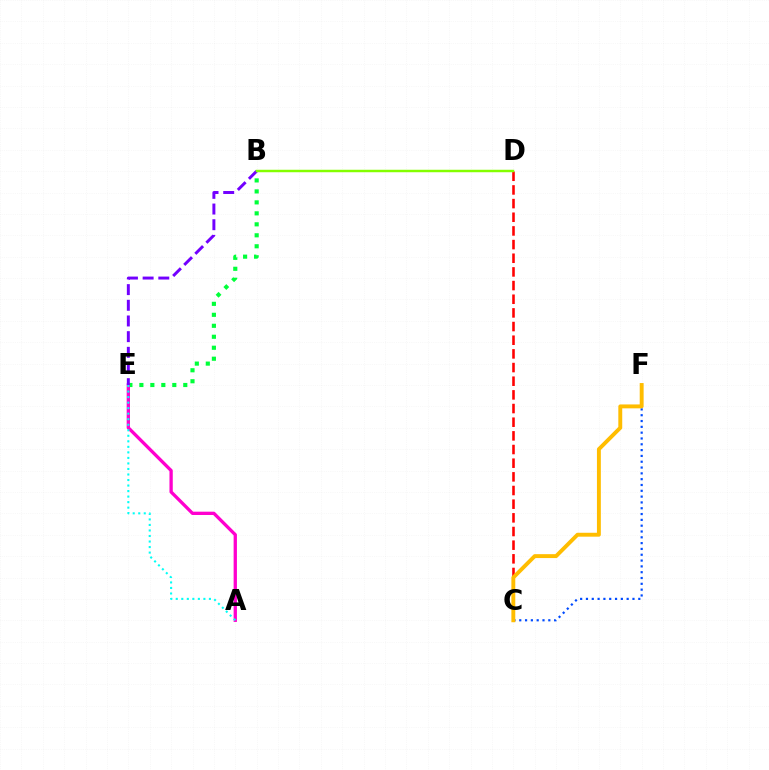{('C', 'F'): [{'color': '#004bff', 'line_style': 'dotted', 'thickness': 1.58}, {'color': '#ffbd00', 'line_style': 'solid', 'thickness': 2.81}], ('C', 'D'): [{'color': '#ff0000', 'line_style': 'dashed', 'thickness': 1.86}], ('B', 'E'): [{'color': '#00ff39', 'line_style': 'dotted', 'thickness': 2.98}, {'color': '#7200ff', 'line_style': 'dashed', 'thickness': 2.13}], ('A', 'E'): [{'color': '#ff00cf', 'line_style': 'solid', 'thickness': 2.38}, {'color': '#00fff6', 'line_style': 'dotted', 'thickness': 1.5}], ('B', 'D'): [{'color': '#84ff00', 'line_style': 'solid', 'thickness': 1.78}]}